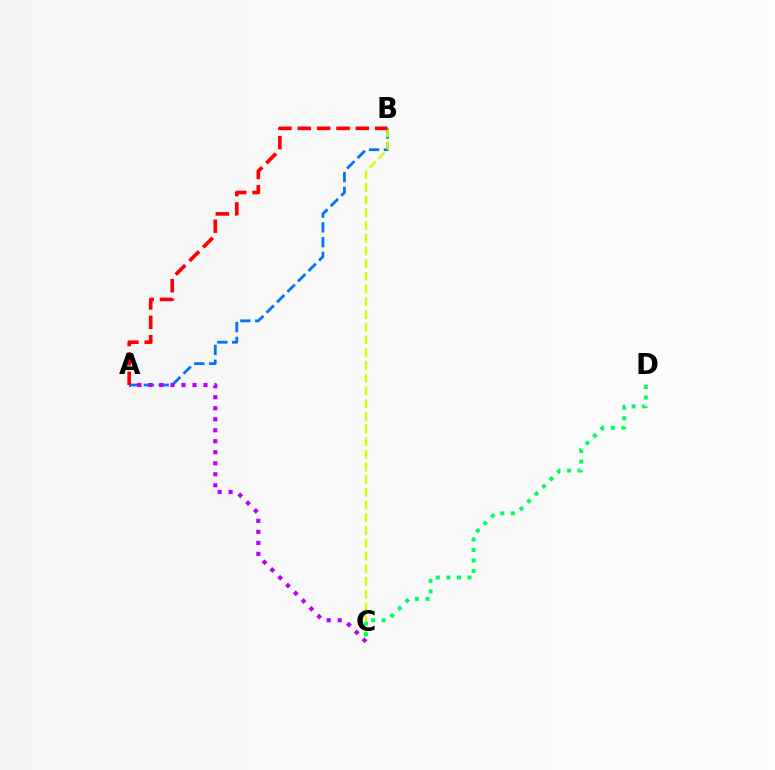{('A', 'B'): [{'color': '#0074ff', 'line_style': 'dashed', 'thickness': 2.01}, {'color': '#ff0000', 'line_style': 'dashed', 'thickness': 2.63}], ('B', 'C'): [{'color': '#d1ff00', 'line_style': 'dashed', 'thickness': 1.73}], ('A', 'C'): [{'color': '#b900ff', 'line_style': 'dotted', 'thickness': 2.99}], ('C', 'D'): [{'color': '#00ff5c', 'line_style': 'dotted', 'thickness': 2.87}]}